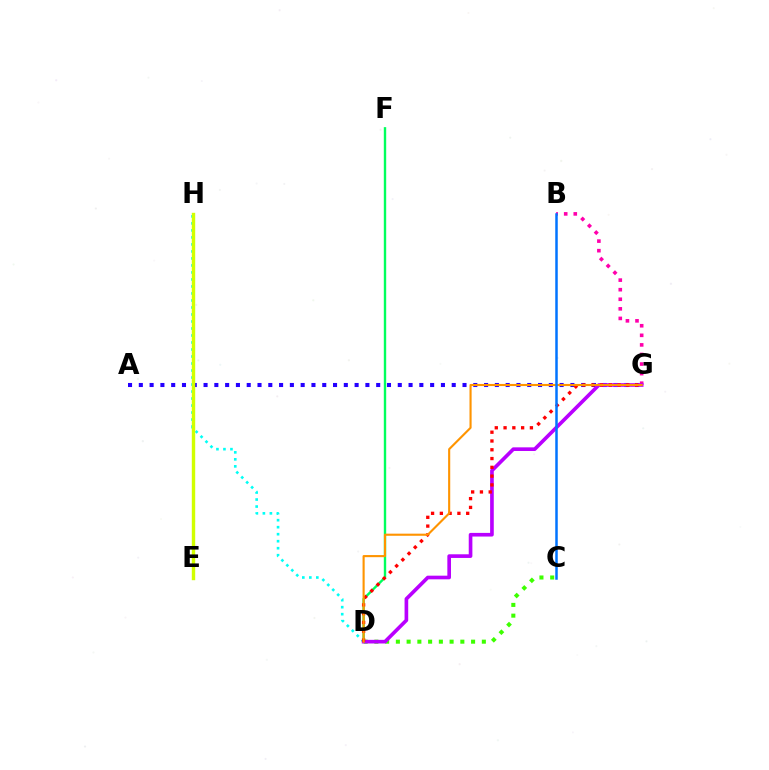{('D', 'H'): [{'color': '#00fff6', 'line_style': 'dotted', 'thickness': 1.9}], ('C', 'D'): [{'color': '#3dff00', 'line_style': 'dotted', 'thickness': 2.92}], ('A', 'G'): [{'color': '#2500ff', 'line_style': 'dotted', 'thickness': 2.93}], ('B', 'G'): [{'color': '#ff00ac', 'line_style': 'dotted', 'thickness': 2.6}], ('D', 'F'): [{'color': '#00ff5c', 'line_style': 'solid', 'thickness': 1.72}], ('D', 'G'): [{'color': '#b900ff', 'line_style': 'solid', 'thickness': 2.63}, {'color': '#ff0000', 'line_style': 'dotted', 'thickness': 2.39}, {'color': '#ff9400', 'line_style': 'solid', 'thickness': 1.52}], ('B', 'C'): [{'color': '#0074ff', 'line_style': 'solid', 'thickness': 1.8}], ('E', 'H'): [{'color': '#d1ff00', 'line_style': 'solid', 'thickness': 2.44}]}